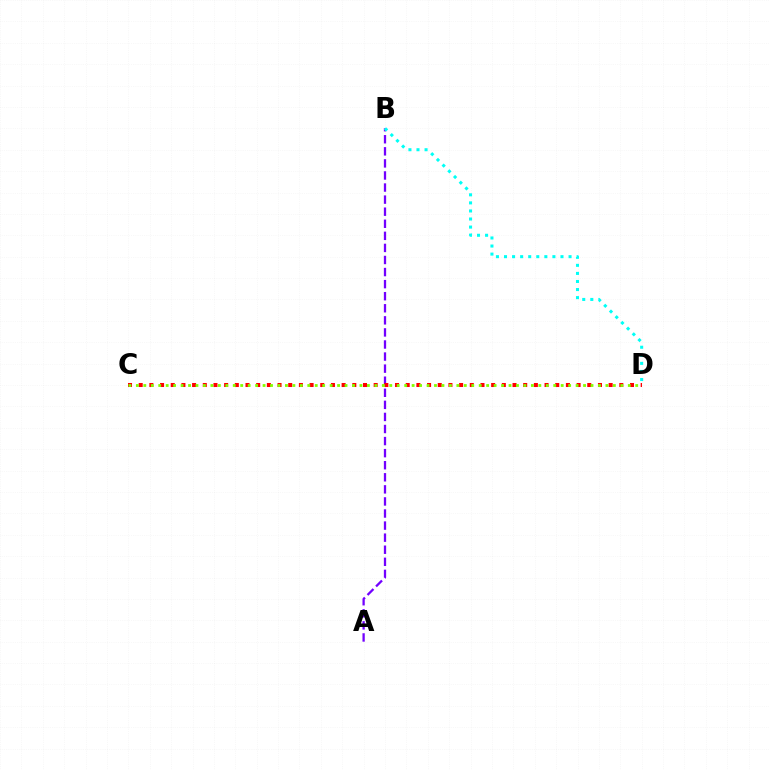{('A', 'B'): [{'color': '#7200ff', 'line_style': 'dashed', 'thickness': 1.64}], ('C', 'D'): [{'color': '#ff0000', 'line_style': 'dotted', 'thickness': 2.9}, {'color': '#84ff00', 'line_style': 'dotted', 'thickness': 2.03}], ('B', 'D'): [{'color': '#00fff6', 'line_style': 'dotted', 'thickness': 2.19}]}